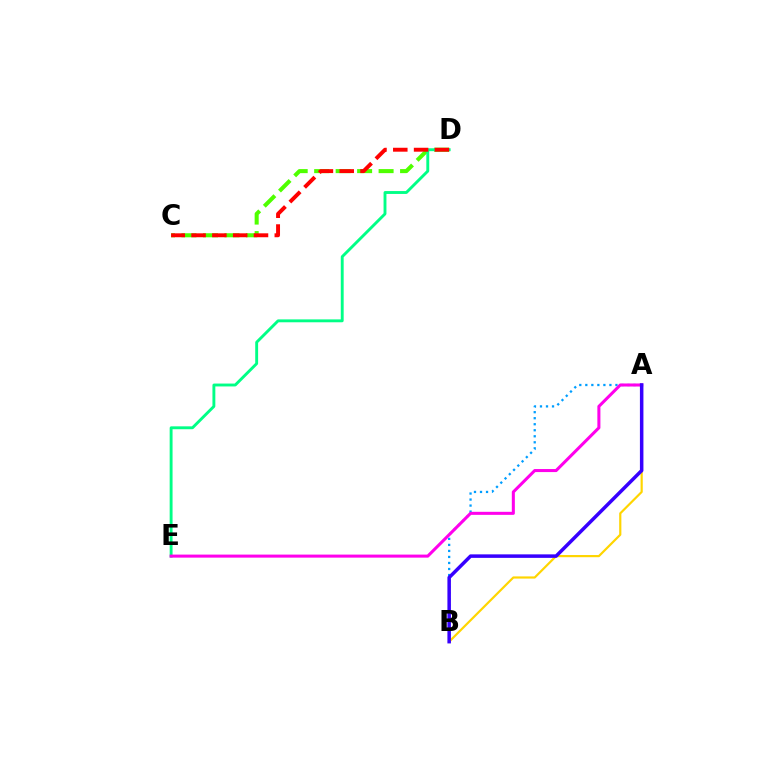{('C', 'D'): [{'color': '#4fff00', 'line_style': 'dashed', 'thickness': 2.92}, {'color': '#ff0000', 'line_style': 'dashed', 'thickness': 2.83}], ('D', 'E'): [{'color': '#00ff86', 'line_style': 'solid', 'thickness': 2.08}], ('A', 'B'): [{'color': '#009eff', 'line_style': 'dotted', 'thickness': 1.64}, {'color': '#ffd500', 'line_style': 'solid', 'thickness': 1.57}, {'color': '#3700ff', 'line_style': 'solid', 'thickness': 2.52}], ('A', 'E'): [{'color': '#ff00ed', 'line_style': 'solid', 'thickness': 2.19}]}